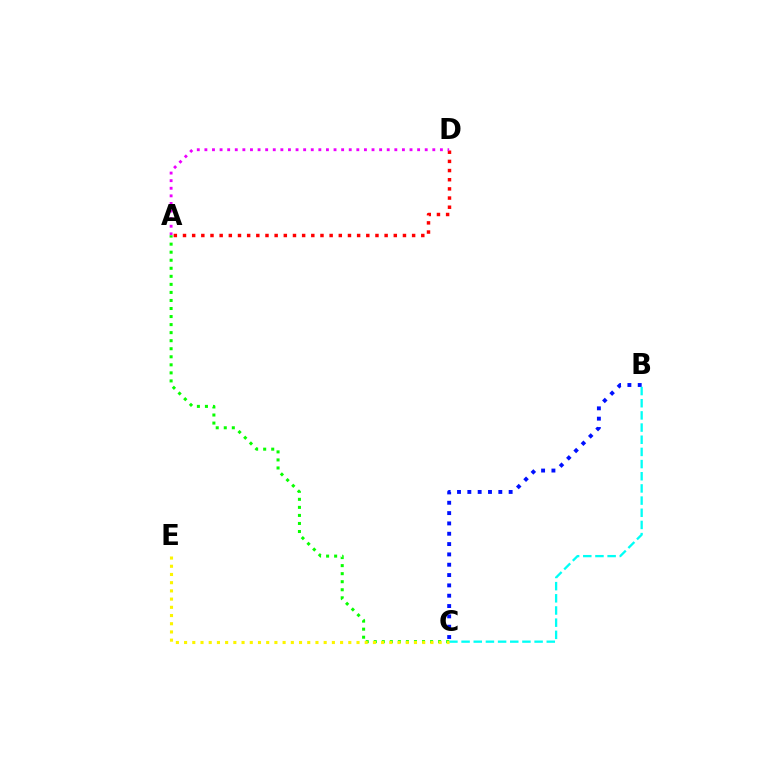{('B', 'C'): [{'color': '#0010ff', 'line_style': 'dotted', 'thickness': 2.81}, {'color': '#00fff6', 'line_style': 'dashed', 'thickness': 1.65}], ('A', 'D'): [{'color': '#ff0000', 'line_style': 'dotted', 'thickness': 2.49}, {'color': '#ee00ff', 'line_style': 'dotted', 'thickness': 2.06}], ('A', 'C'): [{'color': '#08ff00', 'line_style': 'dotted', 'thickness': 2.19}], ('C', 'E'): [{'color': '#fcf500', 'line_style': 'dotted', 'thickness': 2.23}]}